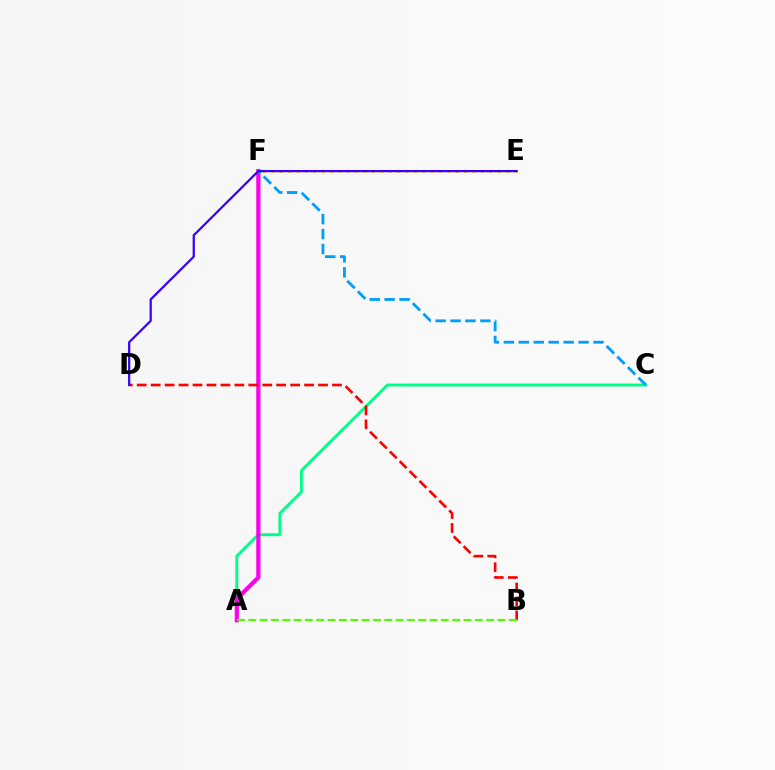{('A', 'C'): [{'color': '#00ff86', 'line_style': 'solid', 'thickness': 2.09}], ('A', 'F'): [{'color': '#ff00ed', 'line_style': 'solid', 'thickness': 3.0}], ('C', 'F'): [{'color': '#009eff', 'line_style': 'dashed', 'thickness': 2.03}], ('B', 'D'): [{'color': '#ff0000', 'line_style': 'dashed', 'thickness': 1.89}], ('A', 'B'): [{'color': '#4fff00', 'line_style': 'dashed', 'thickness': 1.54}], ('E', 'F'): [{'color': '#ffd500', 'line_style': 'dotted', 'thickness': 2.28}], ('D', 'E'): [{'color': '#3700ff', 'line_style': 'solid', 'thickness': 1.6}]}